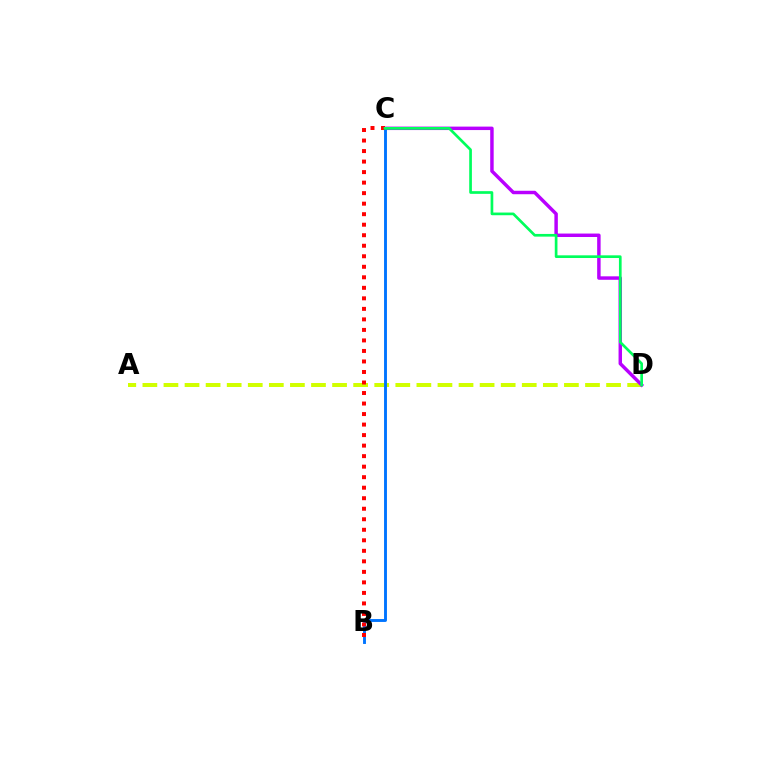{('A', 'D'): [{'color': '#d1ff00', 'line_style': 'dashed', 'thickness': 2.86}], ('C', 'D'): [{'color': '#b900ff', 'line_style': 'solid', 'thickness': 2.49}, {'color': '#00ff5c', 'line_style': 'solid', 'thickness': 1.93}], ('B', 'C'): [{'color': '#0074ff', 'line_style': 'solid', 'thickness': 2.08}, {'color': '#ff0000', 'line_style': 'dotted', 'thickness': 2.86}]}